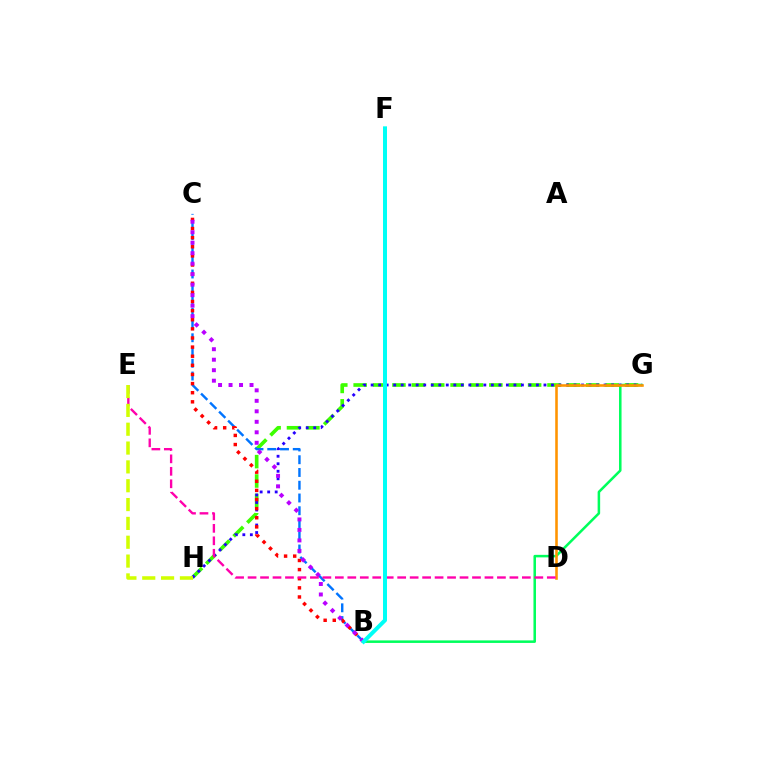{('B', 'G'): [{'color': '#00ff5c', 'line_style': 'solid', 'thickness': 1.82}], ('G', 'H'): [{'color': '#3dff00', 'line_style': 'dashed', 'thickness': 2.63}, {'color': '#2500ff', 'line_style': 'dotted', 'thickness': 2.04}], ('D', 'G'): [{'color': '#ff9400', 'line_style': 'solid', 'thickness': 1.86}], ('B', 'C'): [{'color': '#0074ff', 'line_style': 'dashed', 'thickness': 1.73}, {'color': '#ff0000', 'line_style': 'dotted', 'thickness': 2.48}, {'color': '#b900ff', 'line_style': 'dotted', 'thickness': 2.85}], ('D', 'E'): [{'color': '#ff00ac', 'line_style': 'dashed', 'thickness': 1.69}], ('B', 'F'): [{'color': '#00fff6', 'line_style': 'solid', 'thickness': 2.87}], ('E', 'H'): [{'color': '#d1ff00', 'line_style': 'dashed', 'thickness': 2.56}]}